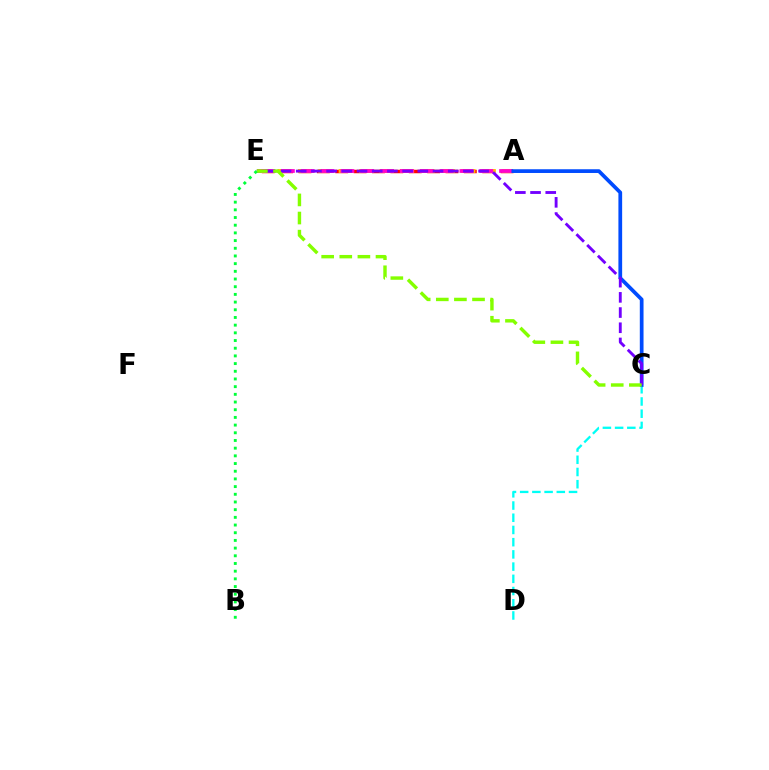{('A', 'E'): [{'color': '#ff0000', 'line_style': 'dashed', 'thickness': 2.5}, {'color': '#ffbd00', 'line_style': 'dashed', 'thickness': 2.77}, {'color': '#ff00cf', 'line_style': 'dashed', 'thickness': 2.69}], ('C', 'D'): [{'color': '#00fff6', 'line_style': 'dashed', 'thickness': 1.66}], ('A', 'C'): [{'color': '#004bff', 'line_style': 'solid', 'thickness': 2.69}], ('C', 'E'): [{'color': '#7200ff', 'line_style': 'dashed', 'thickness': 2.06}, {'color': '#84ff00', 'line_style': 'dashed', 'thickness': 2.46}], ('B', 'E'): [{'color': '#00ff39', 'line_style': 'dotted', 'thickness': 2.09}]}